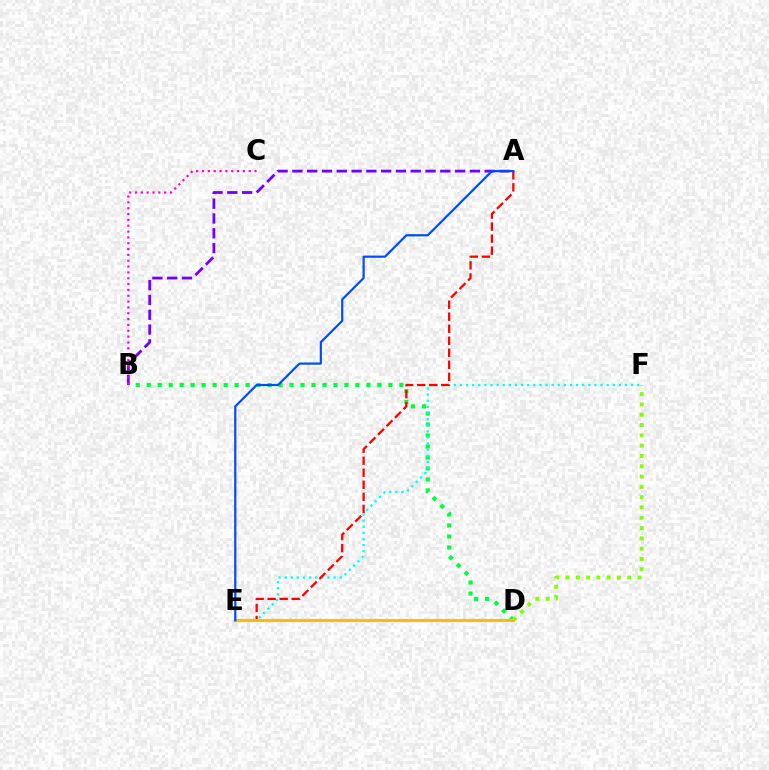{('B', 'D'): [{'color': '#00ff39', 'line_style': 'dotted', 'thickness': 2.98}], ('E', 'F'): [{'color': '#00fff6', 'line_style': 'dotted', 'thickness': 1.66}], ('A', 'B'): [{'color': '#7200ff', 'line_style': 'dashed', 'thickness': 2.01}], ('A', 'E'): [{'color': '#ff0000', 'line_style': 'dashed', 'thickness': 1.63}, {'color': '#004bff', 'line_style': 'solid', 'thickness': 1.58}], ('D', 'F'): [{'color': '#84ff00', 'line_style': 'dotted', 'thickness': 2.8}], ('B', 'C'): [{'color': '#ff00cf', 'line_style': 'dotted', 'thickness': 1.59}], ('D', 'E'): [{'color': '#ffbd00', 'line_style': 'solid', 'thickness': 2.22}]}